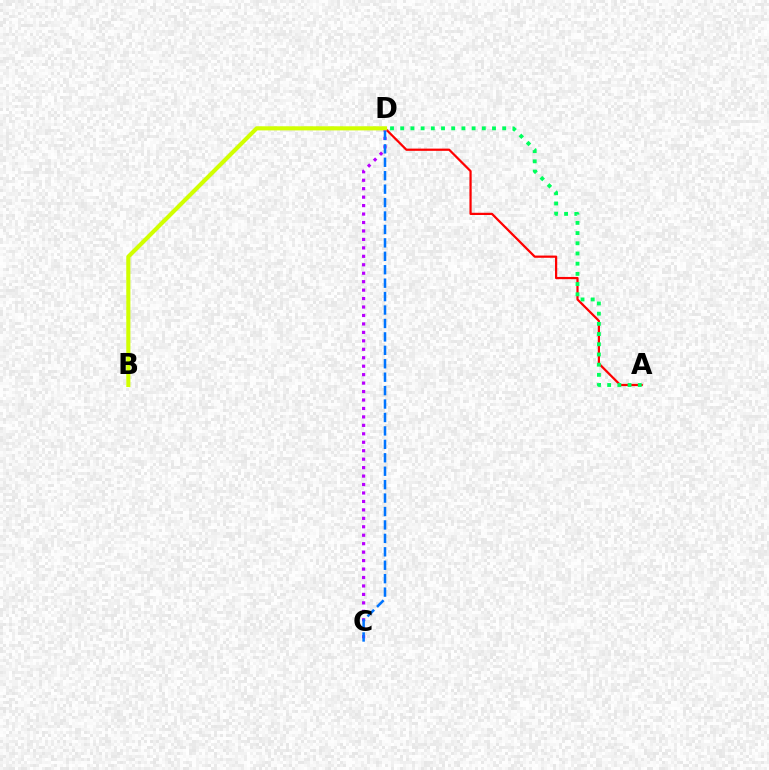{('A', 'D'): [{'color': '#ff0000', 'line_style': 'solid', 'thickness': 1.6}, {'color': '#00ff5c', 'line_style': 'dotted', 'thickness': 2.77}], ('C', 'D'): [{'color': '#b900ff', 'line_style': 'dotted', 'thickness': 2.3}, {'color': '#0074ff', 'line_style': 'dashed', 'thickness': 1.82}], ('B', 'D'): [{'color': '#d1ff00', 'line_style': 'solid', 'thickness': 2.96}]}